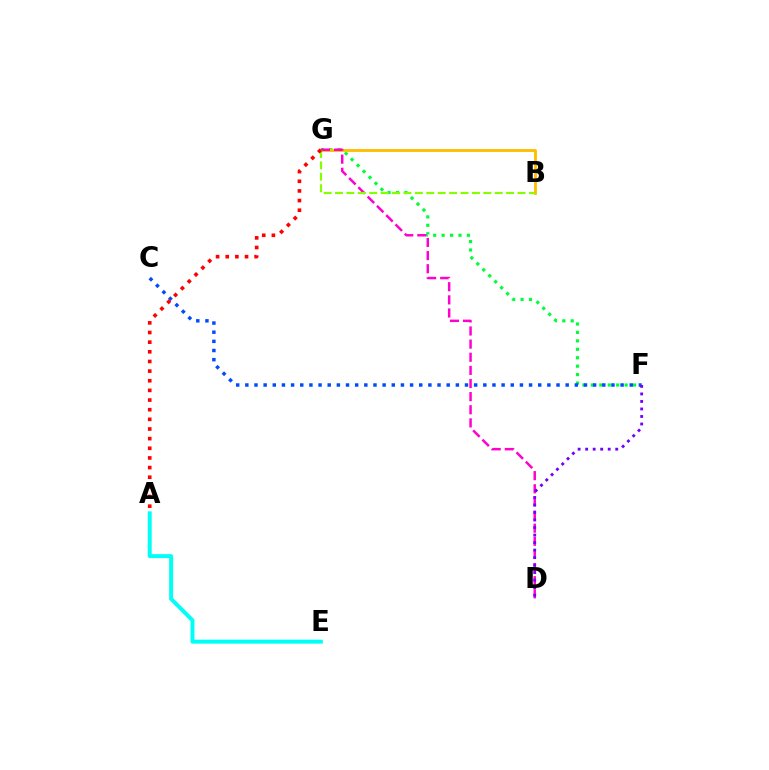{('F', 'G'): [{'color': '#00ff39', 'line_style': 'dotted', 'thickness': 2.29}], ('B', 'G'): [{'color': '#ffbd00', 'line_style': 'solid', 'thickness': 2.05}, {'color': '#84ff00', 'line_style': 'dashed', 'thickness': 1.55}], ('D', 'G'): [{'color': '#ff00cf', 'line_style': 'dashed', 'thickness': 1.78}], ('C', 'F'): [{'color': '#004bff', 'line_style': 'dotted', 'thickness': 2.49}], ('A', 'G'): [{'color': '#ff0000', 'line_style': 'dotted', 'thickness': 2.62}], ('A', 'E'): [{'color': '#00fff6', 'line_style': 'solid', 'thickness': 2.85}], ('D', 'F'): [{'color': '#7200ff', 'line_style': 'dotted', 'thickness': 2.04}]}